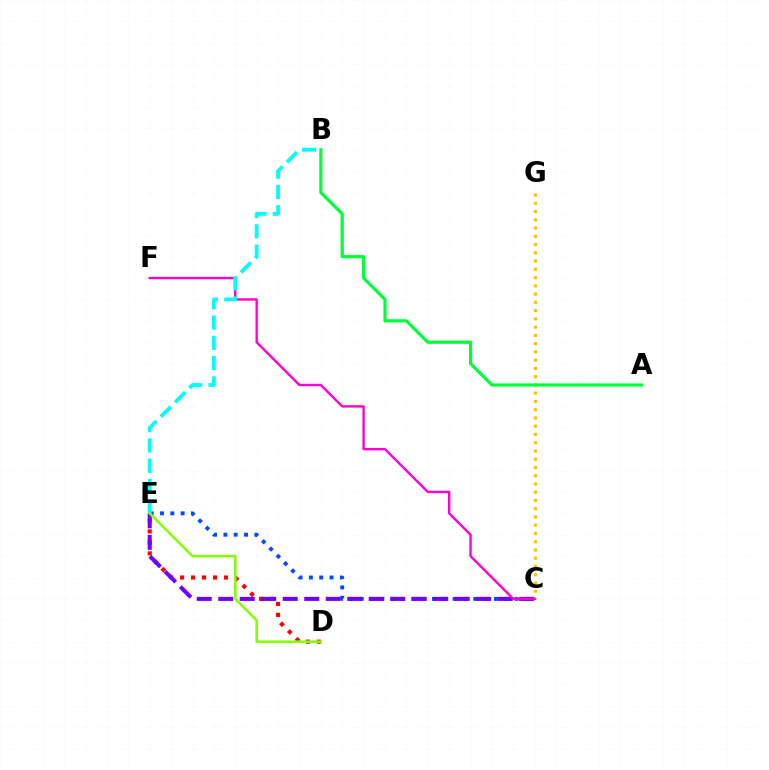{('C', 'G'): [{'color': '#ffbd00', 'line_style': 'dotted', 'thickness': 2.24}], ('C', 'E'): [{'color': '#004bff', 'line_style': 'dotted', 'thickness': 2.8}, {'color': '#7200ff', 'line_style': 'dashed', 'thickness': 2.92}], ('D', 'E'): [{'color': '#ff0000', 'line_style': 'dotted', 'thickness': 2.99}, {'color': '#84ff00', 'line_style': 'solid', 'thickness': 1.81}], ('C', 'F'): [{'color': '#ff00cf', 'line_style': 'solid', 'thickness': 1.72}], ('B', 'E'): [{'color': '#00fff6', 'line_style': 'dashed', 'thickness': 2.75}], ('A', 'B'): [{'color': '#00ff39', 'line_style': 'solid', 'thickness': 2.31}]}